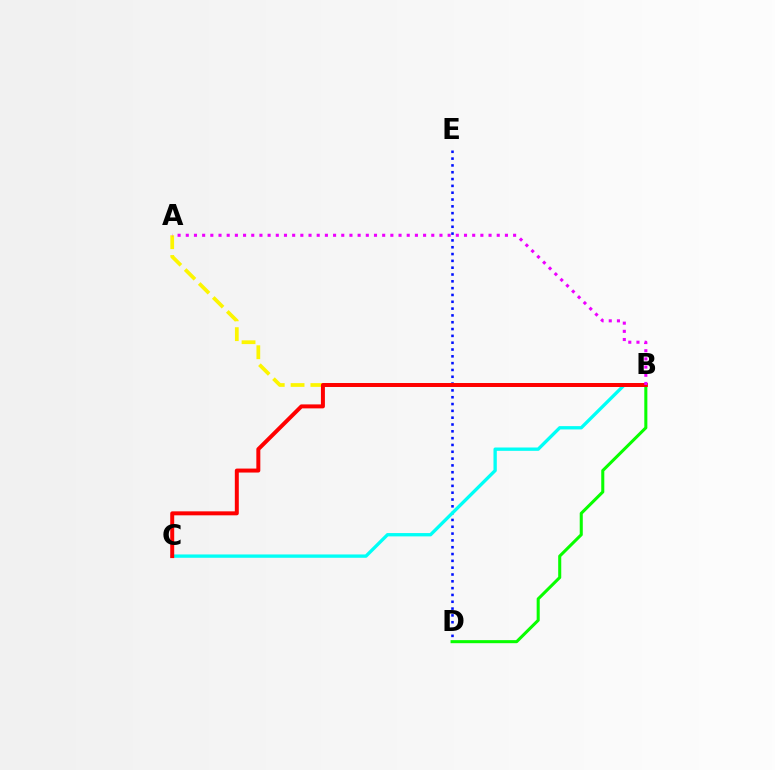{('A', 'B'): [{'color': '#fcf500', 'line_style': 'dashed', 'thickness': 2.69}, {'color': '#ee00ff', 'line_style': 'dotted', 'thickness': 2.22}], ('D', 'E'): [{'color': '#0010ff', 'line_style': 'dotted', 'thickness': 1.85}], ('B', 'C'): [{'color': '#00fff6', 'line_style': 'solid', 'thickness': 2.39}, {'color': '#ff0000', 'line_style': 'solid', 'thickness': 2.86}], ('B', 'D'): [{'color': '#08ff00', 'line_style': 'solid', 'thickness': 2.2}]}